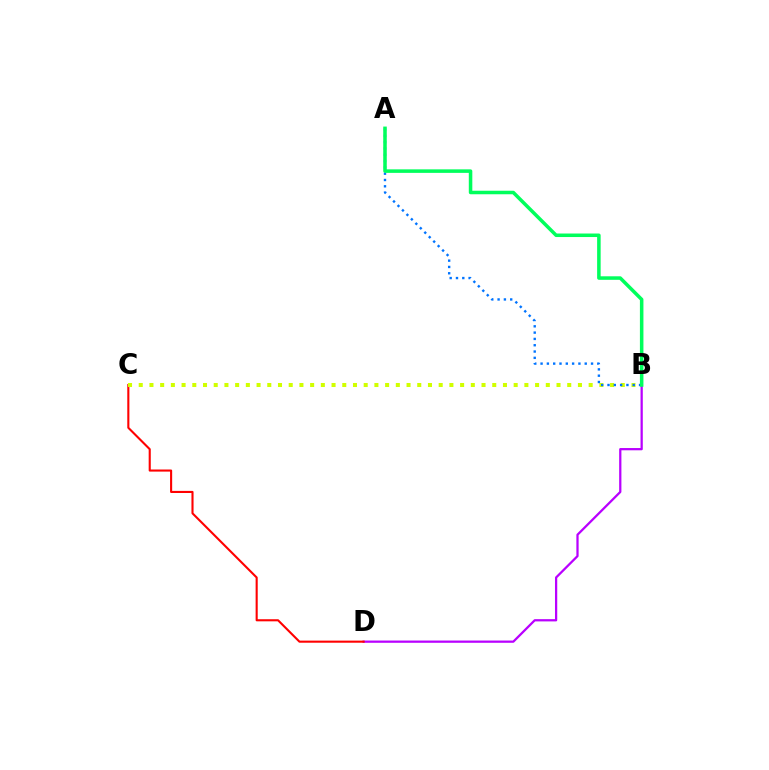{('B', 'D'): [{'color': '#b900ff', 'line_style': 'solid', 'thickness': 1.62}], ('C', 'D'): [{'color': '#ff0000', 'line_style': 'solid', 'thickness': 1.51}], ('B', 'C'): [{'color': '#d1ff00', 'line_style': 'dotted', 'thickness': 2.91}], ('A', 'B'): [{'color': '#0074ff', 'line_style': 'dotted', 'thickness': 1.71}, {'color': '#00ff5c', 'line_style': 'solid', 'thickness': 2.54}]}